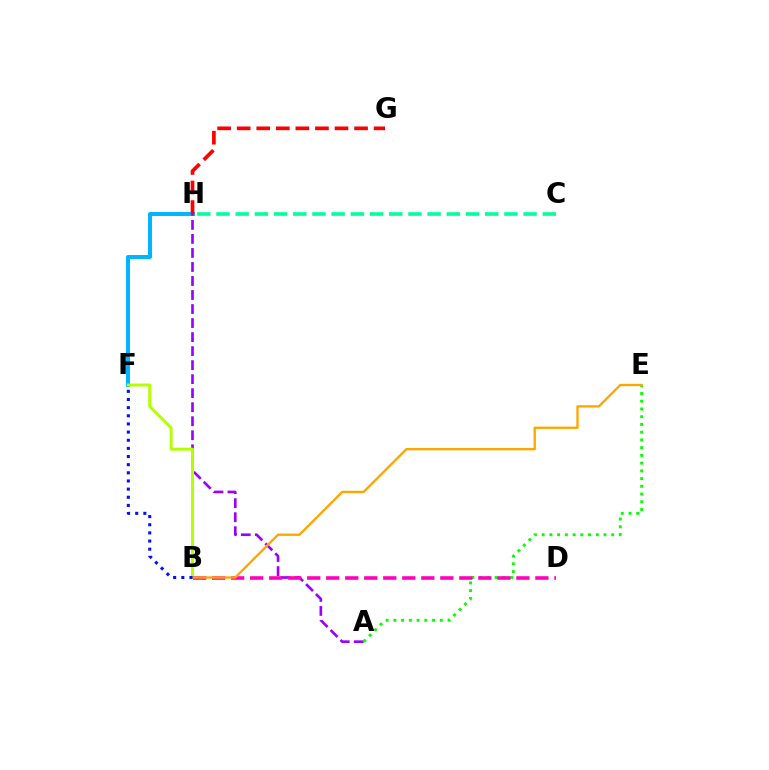{('F', 'H'): [{'color': '#00b5ff', 'line_style': 'solid', 'thickness': 2.86}], ('G', 'H'): [{'color': '#ff0000', 'line_style': 'dashed', 'thickness': 2.66}], ('C', 'H'): [{'color': '#00ff9d', 'line_style': 'dashed', 'thickness': 2.61}], ('A', 'H'): [{'color': '#9b00ff', 'line_style': 'dashed', 'thickness': 1.9}], ('B', 'F'): [{'color': '#b3ff00', 'line_style': 'solid', 'thickness': 2.12}, {'color': '#0010ff', 'line_style': 'dotted', 'thickness': 2.21}], ('A', 'E'): [{'color': '#08ff00', 'line_style': 'dotted', 'thickness': 2.1}], ('B', 'D'): [{'color': '#ff00bd', 'line_style': 'dashed', 'thickness': 2.58}], ('B', 'E'): [{'color': '#ffa500', 'line_style': 'solid', 'thickness': 1.68}]}